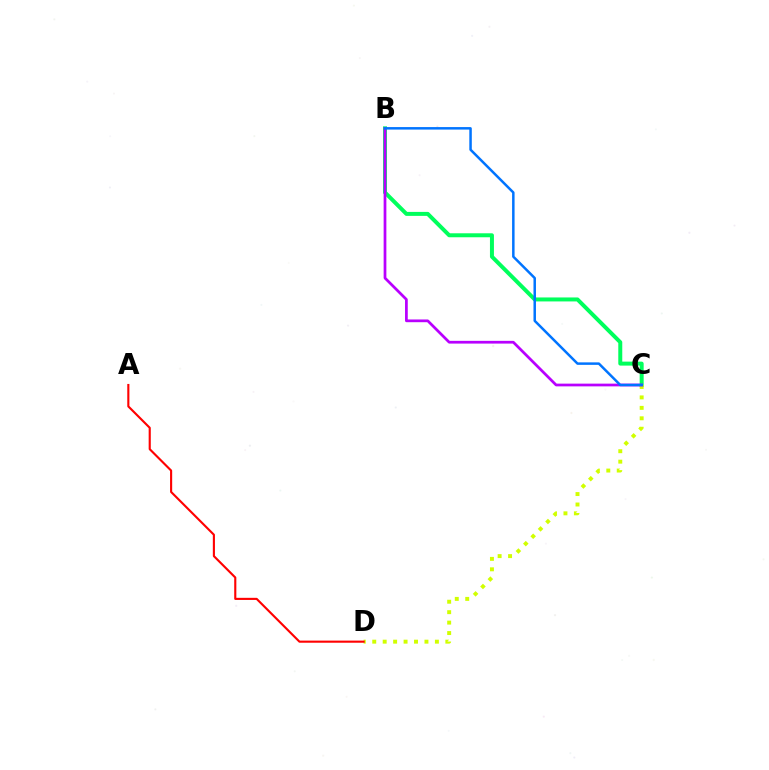{('B', 'C'): [{'color': '#00ff5c', 'line_style': 'solid', 'thickness': 2.86}, {'color': '#b900ff', 'line_style': 'solid', 'thickness': 1.97}, {'color': '#0074ff', 'line_style': 'solid', 'thickness': 1.79}], ('C', 'D'): [{'color': '#d1ff00', 'line_style': 'dotted', 'thickness': 2.84}], ('A', 'D'): [{'color': '#ff0000', 'line_style': 'solid', 'thickness': 1.53}]}